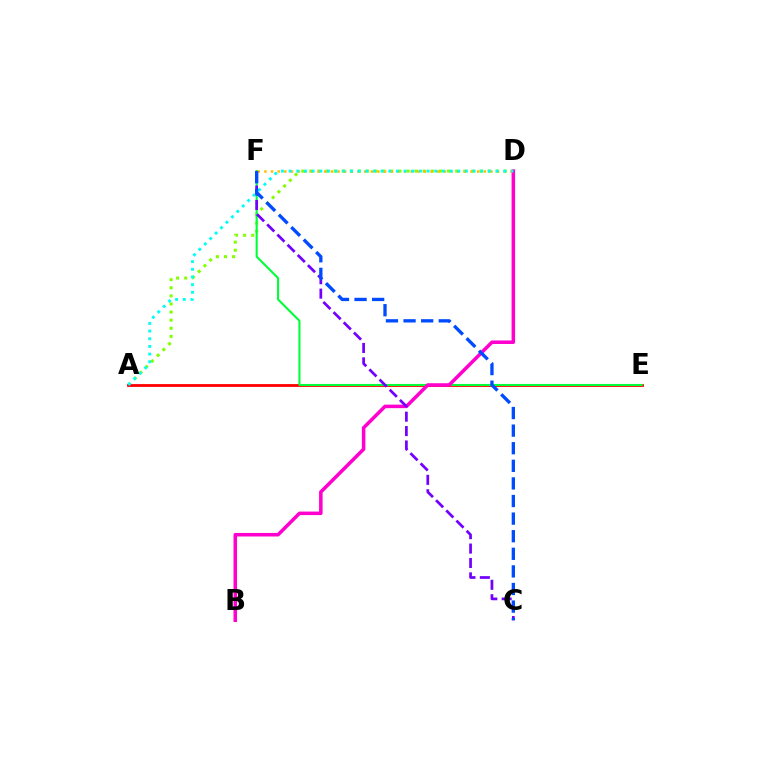{('A', 'D'): [{'color': '#84ff00', 'line_style': 'dotted', 'thickness': 2.2}, {'color': '#00fff6', 'line_style': 'dotted', 'thickness': 2.08}], ('A', 'E'): [{'color': '#ff0000', 'line_style': 'solid', 'thickness': 2.03}], ('E', 'F'): [{'color': '#00ff39', 'line_style': 'solid', 'thickness': 1.52}], ('D', 'F'): [{'color': '#ffbd00', 'line_style': 'dotted', 'thickness': 1.81}], ('B', 'D'): [{'color': '#ff00cf', 'line_style': 'solid', 'thickness': 2.54}], ('C', 'F'): [{'color': '#7200ff', 'line_style': 'dashed', 'thickness': 1.96}, {'color': '#004bff', 'line_style': 'dashed', 'thickness': 2.39}]}